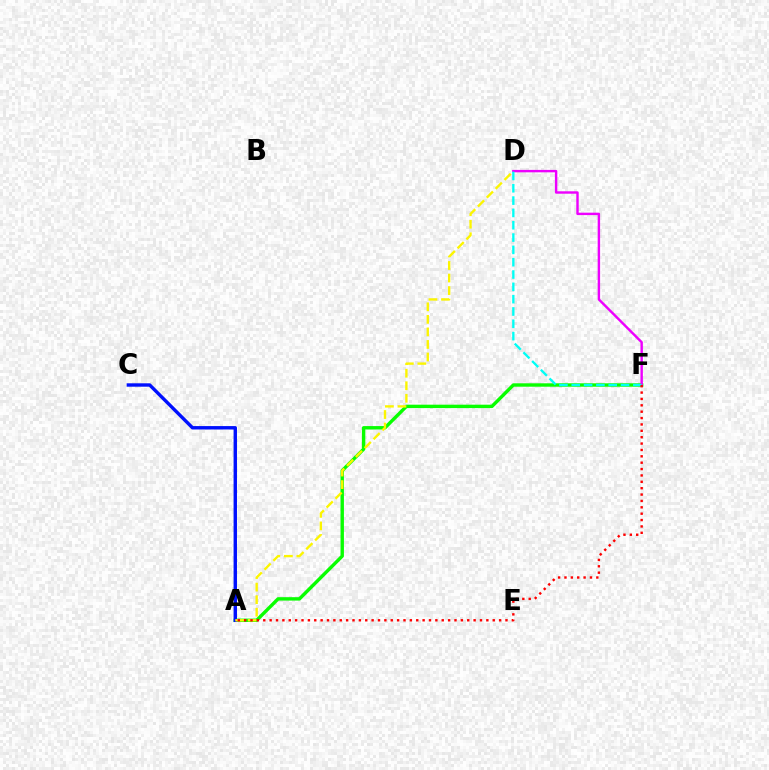{('A', 'F'): [{'color': '#08ff00', 'line_style': 'solid', 'thickness': 2.45}, {'color': '#ff0000', 'line_style': 'dotted', 'thickness': 1.73}], ('A', 'C'): [{'color': '#0010ff', 'line_style': 'solid', 'thickness': 2.45}], ('A', 'D'): [{'color': '#fcf500', 'line_style': 'dashed', 'thickness': 1.7}], ('D', 'F'): [{'color': '#ee00ff', 'line_style': 'solid', 'thickness': 1.74}, {'color': '#00fff6', 'line_style': 'dashed', 'thickness': 1.67}]}